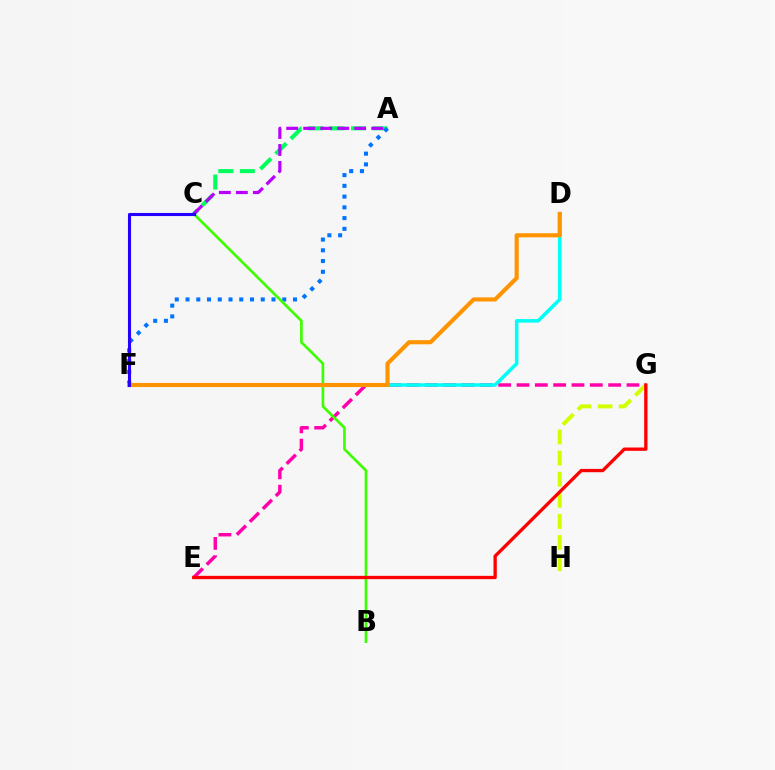{('A', 'C'): [{'color': '#00ff5c', 'line_style': 'dashed', 'thickness': 2.92}, {'color': '#b900ff', 'line_style': 'dashed', 'thickness': 2.31}], ('A', 'F'): [{'color': '#0074ff', 'line_style': 'dotted', 'thickness': 2.92}], ('E', 'G'): [{'color': '#ff00ac', 'line_style': 'dashed', 'thickness': 2.49}, {'color': '#ff0000', 'line_style': 'solid', 'thickness': 2.39}], ('B', 'C'): [{'color': '#3dff00', 'line_style': 'solid', 'thickness': 1.92}], ('D', 'F'): [{'color': '#00fff6', 'line_style': 'solid', 'thickness': 2.55}, {'color': '#ff9400', 'line_style': 'solid', 'thickness': 2.96}], ('C', 'F'): [{'color': '#2500ff', 'line_style': 'solid', 'thickness': 2.22}], ('G', 'H'): [{'color': '#d1ff00', 'line_style': 'dashed', 'thickness': 2.87}]}